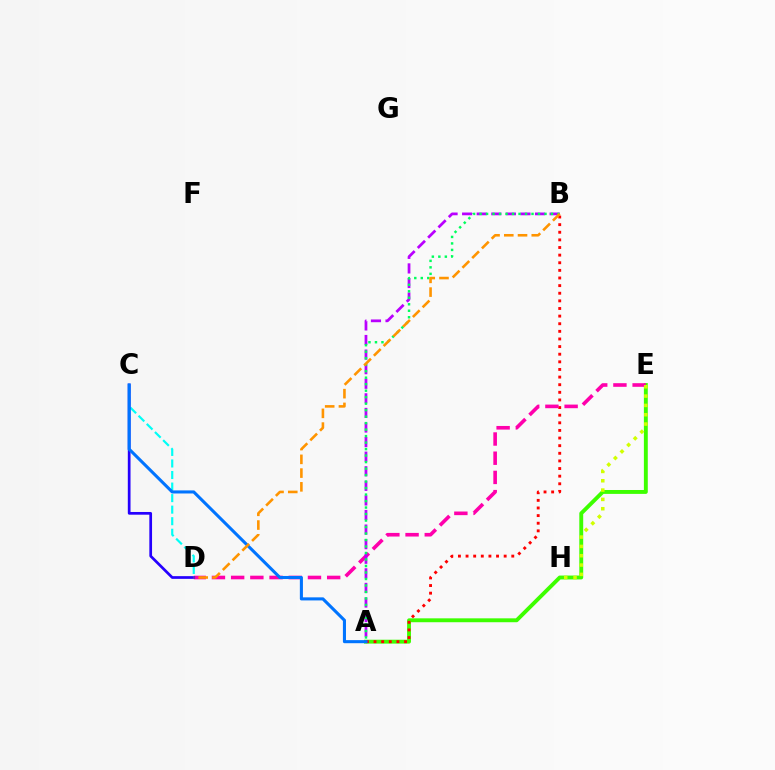{('A', 'E'): [{'color': '#3dff00', 'line_style': 'solid', 'thickness': 2.8}], ('A', 'B'): [{'color': '#ff0000', 'line_style': 'dotted', 'thickness': 2.07}, {'color': '#b900ff', 'line_style': 'dashed', 'thickness': 1.98}, {'color': '#00ff5c', 'line_style': 'dotted', 'thickness': 1.76}], ('D', 'E'): [{'color': '#ff00ac', 'line_style': 'dashed', 'thickness': 2.61}], ('C', 'D'): [{'color': '#00fff6', 'line_style': 'dashed', 'thickness': 1.57}, {'color': '#2500ff', 'line_style': 'solid', 'thickness': 1.95}], ('E', 'H'): [{'color': '#d1ff00', 'line_style': 'dotted', 'thickness': 2.53}], ('A', 'C'): [{'color': '#0074ff', 'line_style': 'solid', 'thickness': 2.21}], ('B', 'D'): [{'color': '#ff9400', 'line_style': 'dashed', 'thickness': 1.87}]}